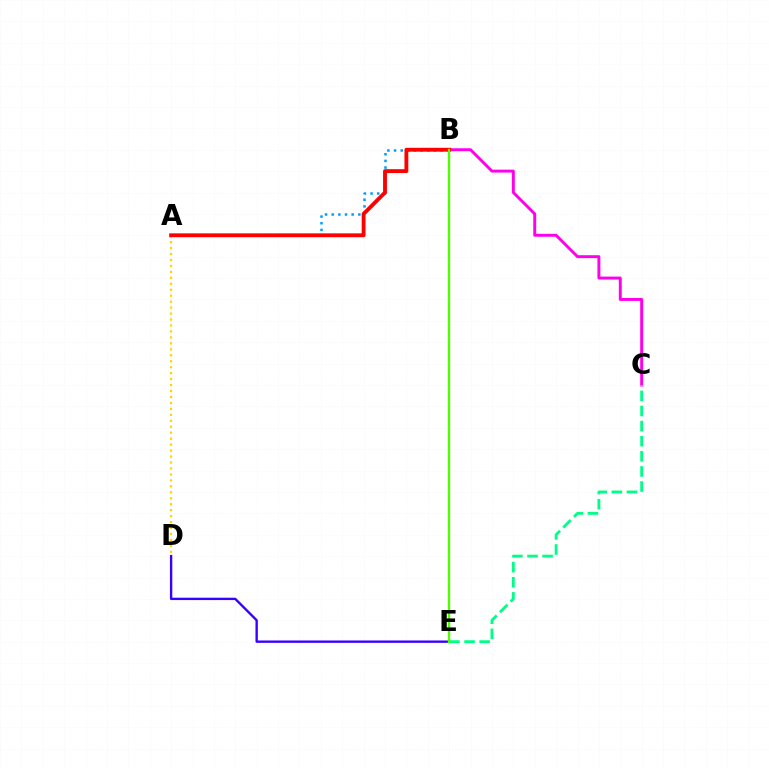{('A', 'B'): [{'color': '#009eff', 'line_style': 'dotted', 'thickness': 1.81}, {'color': '#ff0000', 'line_style': 'solid', 'thickness': 2.78}], ('A', 'D'): [{'color': '#ffd500', 'line_style': 'dotted', 'thickness': 1.62}], ('B', 'C'): [{'color': '#ff00ed', 'line_style': 'solid', 'thickness': 2.12}], ('D', 'E'): [{'color': '#3700ff', 'line_style': 'solid', 'thickness': 1.7}], ('C', 'E'): [{'color': '#00ff86', 'line_style': 'dashed', 'thickness': 2.05}], ('B', 'E'): [{'color': '#4fff00', 'line_style': 'solid', 'thickness': 1.7}]}